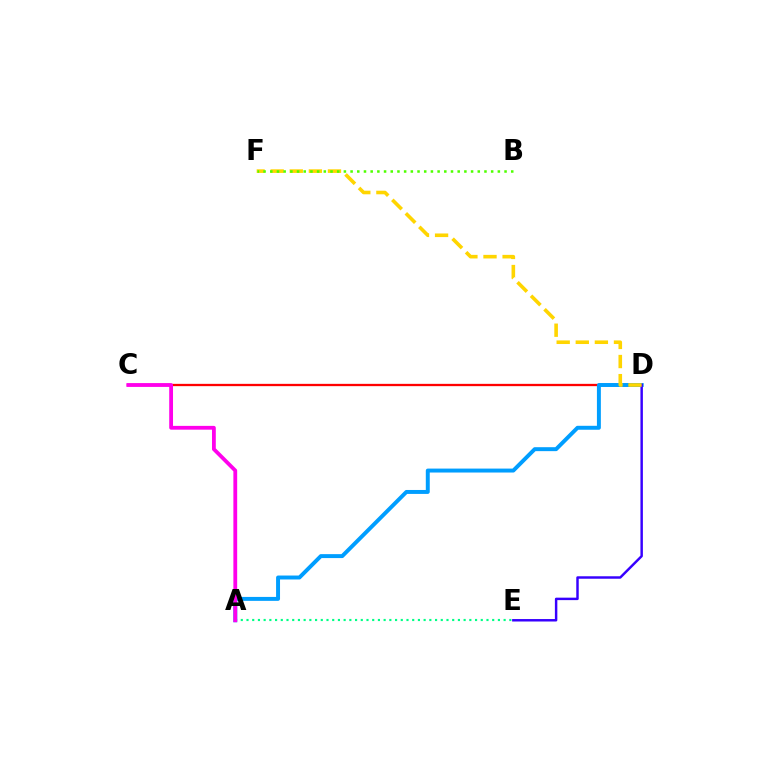{('C', 'D'): [{'color': '#ff0000', 'line_style': 'solid', 'thickness': 1.66}], ('A', 'E'): [{'color': '#00ff86', 'line_style': 'dotted', 'thickness': 1.55}], ('A', 'D'): [{'color': '#009eff', 'line_style': 'solid', 'thickness': 2.84}], ('D', 'E'): [{'color': '#3700ff', 'line_style': 'solid', 'thickness': 1.77}], ('A', 'C'): [{'color': '#ff00ed', 'line_style': 'solid', 'thickness': 2.73}], ('D', 'F'): [{'color': '#ffd500', 'line_style': 'dashed', 'thickness': 2.59}], ('B', 'F'): [{'color': '#4fff00', 'line_style': 'dotted', 'thickness': 1.82}]}